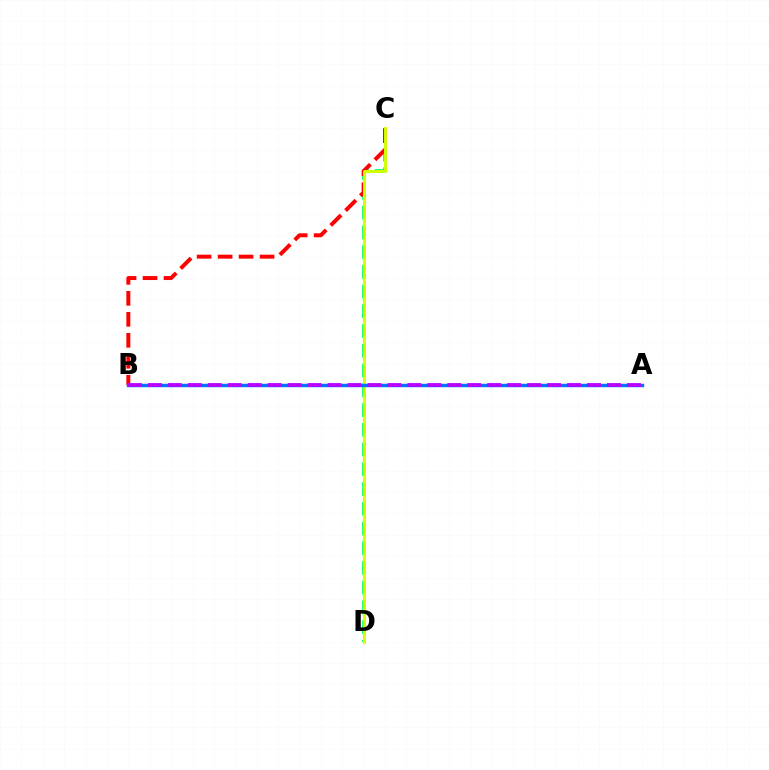{('C', 'D'): [{'color': '#00ff5c', 'line_style': 'dashed', 'thickness': 2.68}, {'color': '#d1ff00', 'line_style': 'solid', 'thickness': 2.1}], ('B', 'C'): [{'color': '#ff0000', 'line_style': 'dashed', 'thickness': 2.85}], ('A', 'B'): [{'color': '#0074ff', 'line_style': 'solid', 'thickness': 2.47}, {'color': '#b900ff', 'line_style': 'dashed', 'thickness': 2.71}]}